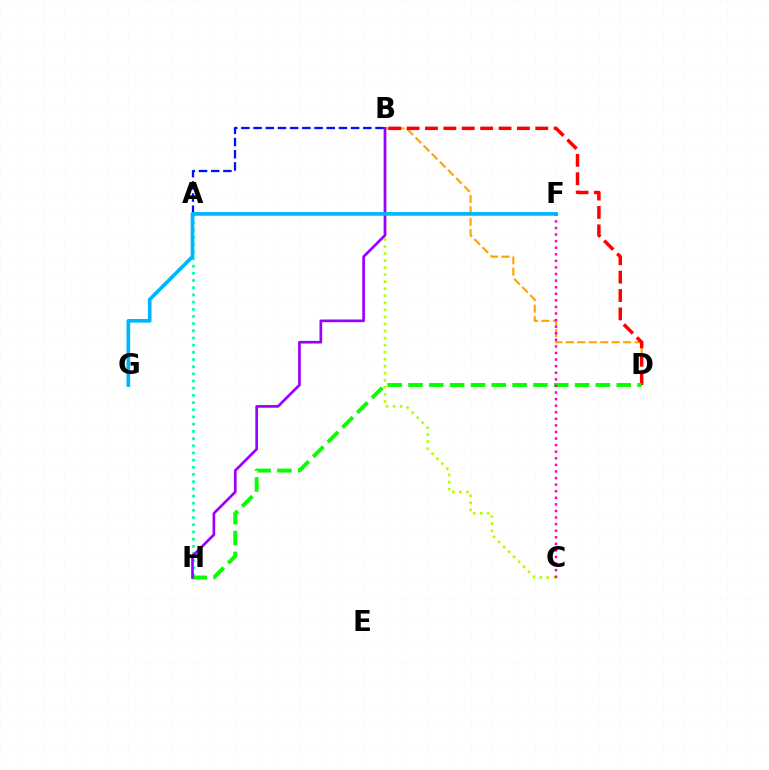{('A', 'H'): [{'color': '#00ff9d', 'line_style': 'dotted', 'thickness': 1.95}], ('B', 'D'): [{'color': '#ffa500', 'line_style': 'dashed', 'thickness': 1.56}, {'color': '#ff0000', 'line_style': 'dashed', 'thickness': 2.5}], ('D', 'H'): [{'color': '#08ff00', 'line_style': 'dashed', 'thickness': 2.83}], ('B', 'C'): [{'color': '#b3ff00', 'line_style': 'dotted', 'thickness': 1.91}], ('C', 'F'): [{'color': '#ff00bd', 'line_style': 'dotted', 'thickness': 1.79}], ('B', 'H'): [{'color': '#9b00ff', 'line_style': 'solid', 'thickness': 1.94}], ('A', 'B'): [{'color': '#0010ff', 'line_style': 'dashed', 'thickness': 1.66}], ('F', 'G'): [{'color': '#00b5ff', 'line_style': 'solid', 'thickness': 2.63}]}